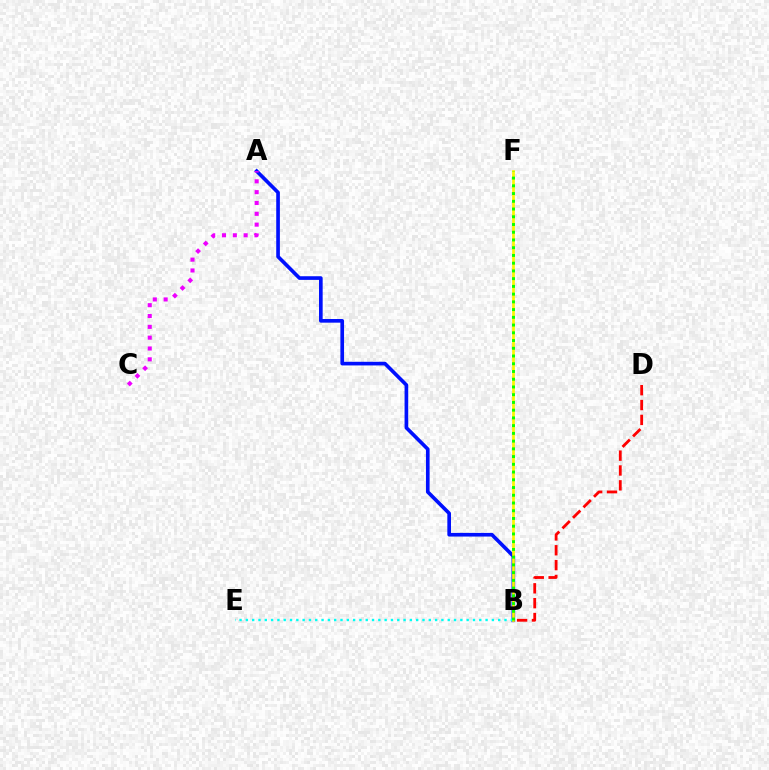{('A', 'B'): [{'color': '#0010ff', 'line_style': 'solid', 'thickness': 2.63}], ('B', 'D'): [{'color': '#ff0000', 'line_style': 'dashed', 'thickness': 2.02}], ('B', 'E'): [{'color': '#00fff6', 'line_style': 'dotted', 'thickness': 1.71}], ('A', 'C'): [{'color': '#ee00ff', 'line_style': 'dotted', 'thickness': 2.94}], ('B', 'F'): [{'color': '#fcf500', 'line_style': 'solid', 'thickness': 1.96}, {'color': '#08ff00', 'line_style': 'dotted', 'thickness': 2.1}]}